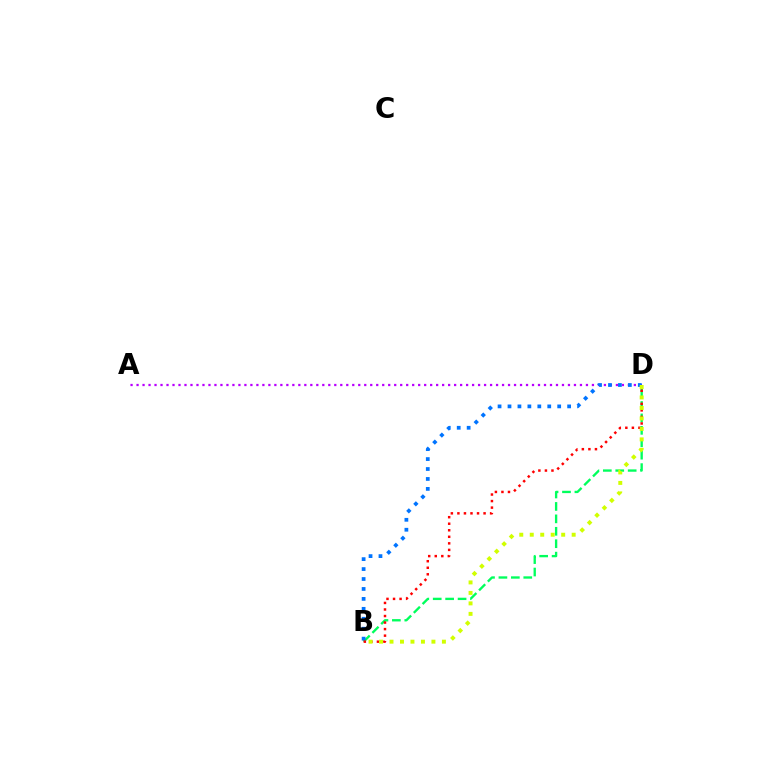{('B', 'D'): [{'color': '#00ff5c', 'line_style': 'dashed', 'thickness': 1.69}, {'color': '#0074ff', 'line_style': 'dotted', 'thickness': 2.7}, {'color': '#ff0000', 'line_style': 'dotted', 'thickness': 1.78}, {'color': '#d1ff00', 'line_style': 'dotted', 'thickness': 2.85}], ('A', 'D'): [{'color': '#b900ff', 'line_style': 'dotted', 'thickness': 1.63}]}